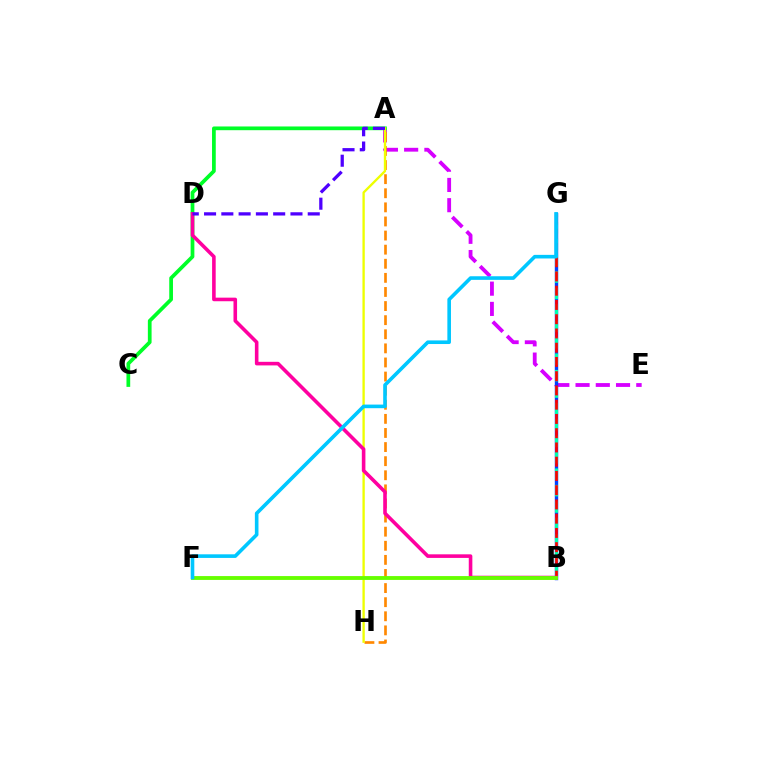{('A', 'E'): [{'color': '#d600ff', 'line_style': 'dashed', 'thickness': 2.75}], ('A', 'C'): [{'color': '#00ff27', 'line_style': 'solid', 'thickness': 2.69}], ('B', 'G'): [{'color': '#003fff', 'line_style': 'solid', 'thickness': 2.45}, {'color': '#00ffaf', 'line_style': 'dashed', 'thickness': 2.23}, {'color': '#ff0000', 'line_style': 'dashed', 'thickness': 1.94}], ('A', 'H'): [{'color': '#ff8800', 'line_style': 'dashed', 'thickness': 1.92}, {'color': '#eeff00', 'line_style': 'solid', 'thickness': 1.69}], ('B', 'D'): [{'color': '#ff00a0', 'line_style': 'solid', 'thickness': 2.58}], ('A', 'D'): [{'color': '#4f00ff', 'line_style': 'dashed', 'thickness': 2.35}], ('B', 'F'): [{'color': '#66ff00', 'line_style': 'solid', 'thickness': 2.78}], ('F', 'G'): [{'color': '#00c7ff', 'line_style': 'solid', 'thickness': 2.6}]}